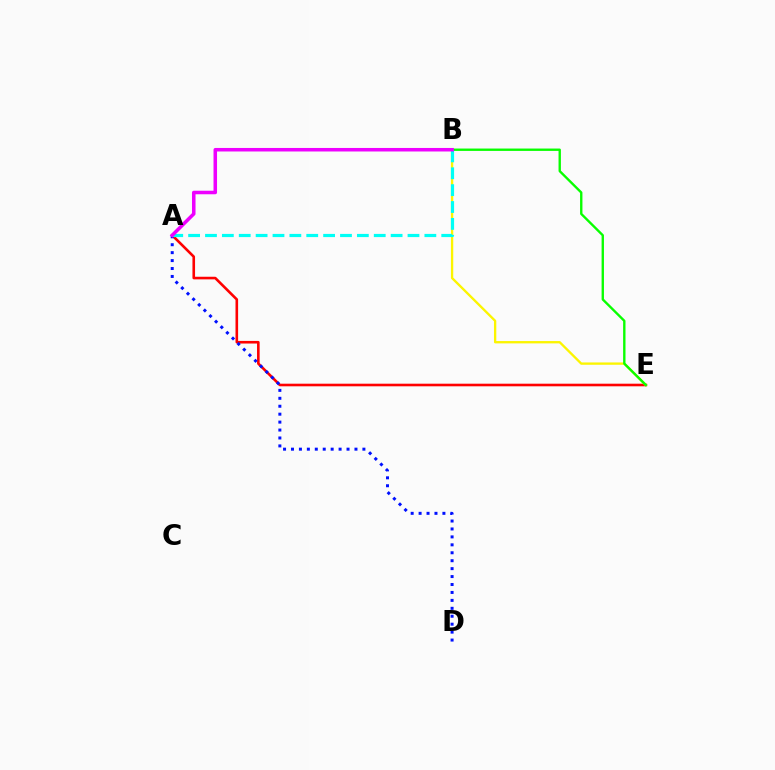{('A', 'E'): [{'color': '#ff0000', 'line_style': 'solid', 'thickness': 1.88}], ('A', 'D'): [{'color': '#0010ff', 'line_style': 'dotted', 'thickness': 2.16}], ('B', 'E'): [{'color': '#fcf500', 'line_style': 'solid', 'thickness': 1.68}, {'color': '#08ff00', 'line_style': 'solid', 'thickness': 1.71}], ('A', 'B'): [{'color': '#00fff6', 'line_style': 'dashed', 'thickness': 2.29}, {'color': '#ee00ff', 'line_style': 'solid', 'thickness': 2.54}]}